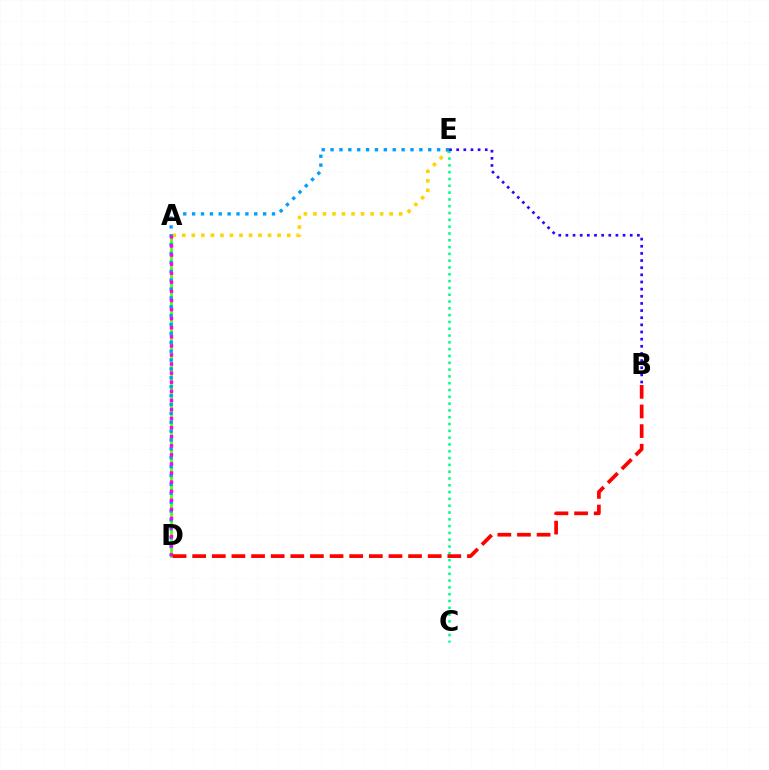{('A', 'E'): [{'color': '#ffd500', 'line_style': 'dotted', 'thickness': 2.59}], ('C', 'E'): [{'color': '#00ff86', 'line_style': 'dotted', 'thickness': 1.85}], ('A', 'D'): [{'color': '#4fff00', 'line_style': 'solid', 'thickness': 1.95}, {'color': '#ff00ed', 'line_style': 'dotted', 'thickness': 2.47}], ('D', 'E'): [{'color': '#009eff', 'line_style': 'dotted', 'thickness': 2.41}], ('B', 'E'): [{'color': '#3700ff', 'line_style': 'dotted', 'thickness': 1.94}], ('B', 'D'): [{'color': '#ff0000', 'line_style': 'dashed', 'thickness': 2.67}]}